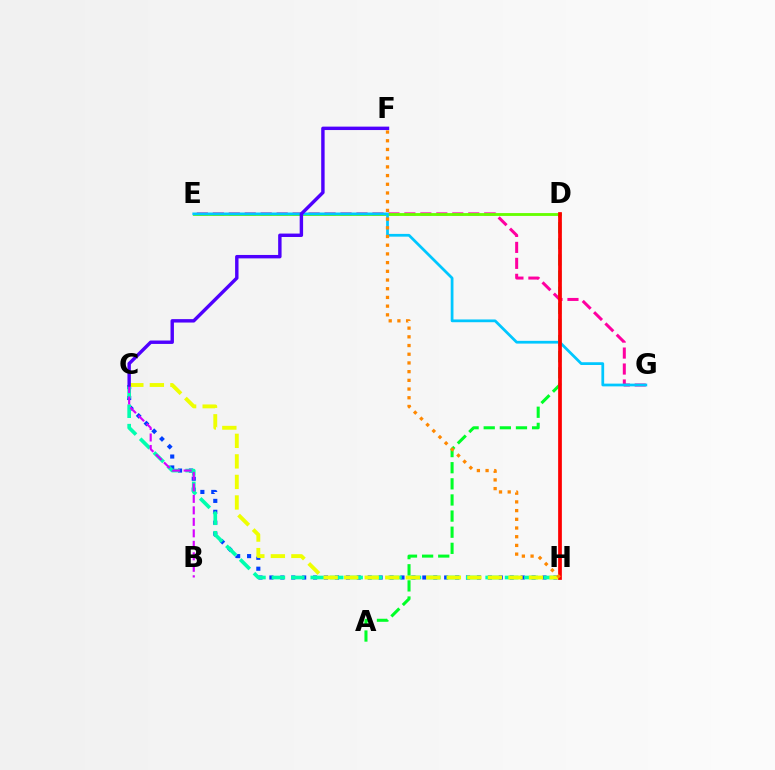{('C', 'H'): [{'color': '#003fff', 'line_style': 'dotted', 'thickness': 2.97}, {'color': '#00ffaf', 'line_style': 'dashed', 'thickness': 2.64}, {'color': '#eeff00', 'line_style': 'dashed', 'thickness': 2.79}], ('E', 'G'): [{'color': '#ff00a0', 'line_style': 'dashed', 'thickness': 2.17}, {'color': '#00c7ff', 'line_style': 'solid', 'thickness': 1.98}], ('D', 'E'): [{'color': '#66ff00', 'line_style': 'solid', 'thickness': 2.05}], ('A', 'D'): [{'color': '#00ff27', 'line_style': 'dashed', 'thickness': 2.19}], ('B', 'C'): [{'color': '#d600ff', 'line_style': 'dashed', 'thickness': 1.56}], ('D', 'H'): [{'color': '#ff0000', 'line_style': 'solid', 'thickness': 2.68}], ('C', 'F'): [{'color': '#4f00ff', 'line_style': 'solid', 'thickness': 2.46}], ('F', 'H'): [{'color': '#ff8800', 'line_style': 'dotted', 'thickness': 2.36}]}